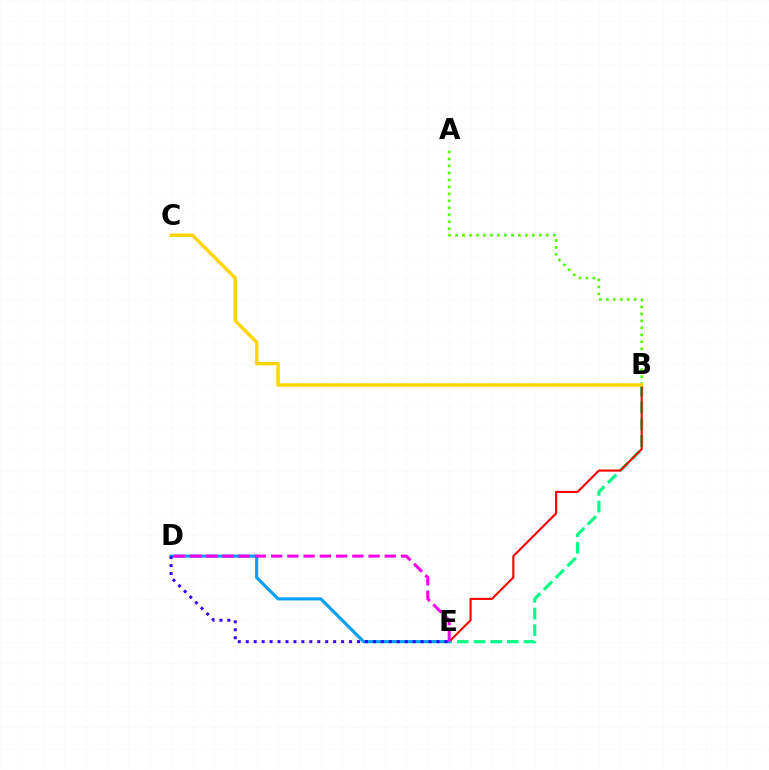{('B', 'E'): [{'color': '#00ff86', 'line_style': 'dashed', 'thickness': 2.27}, {'color': '#ff0000', 'line_style': 'solid', 'thickness': 1.53}], ('A', 'B'): [{'color': '#4fff00', 'line_style': 'dotted', 'thickness': 1.9}], ('B', 'C'): [{'color': '#ffd500', 'line_style': 'solid', 'thickness': 2.48}], ('D', 'E'): [{'color': '#009eff', 'line_style': 'solid', 'thickness': 2.26}, {'color': '#ff00ed', 'line_style': 'dashed', 'thickness': 2.21}, {'color': '#3700ff', 'line_style': 'dotted', 'thickness': 2.16}]}